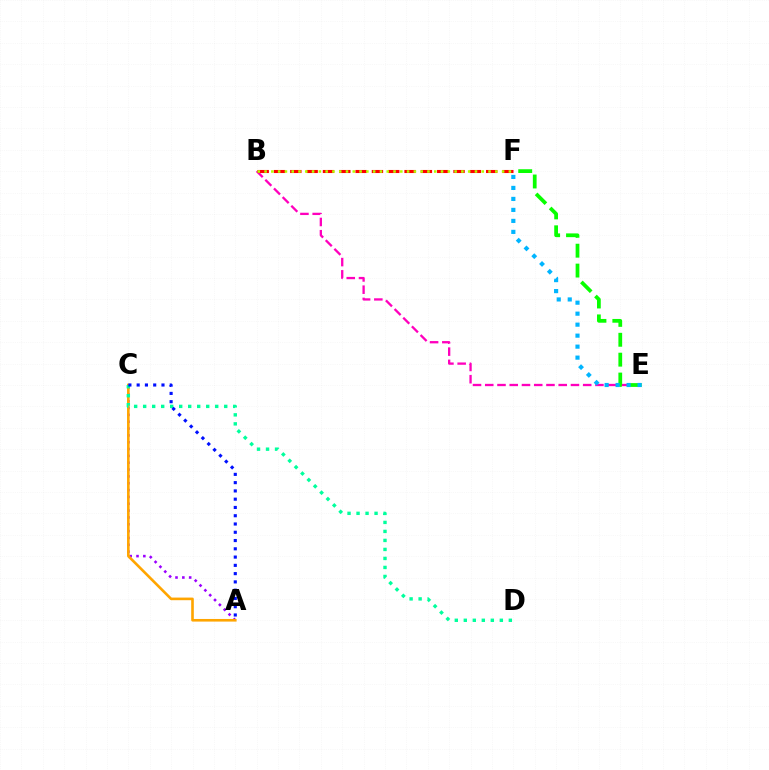{('A', 'C'): [{'color': '#9b00ff', 'line_style': 'dotted', 'thickness': 1.86}, {'color': '#ffa500', 'line_style': 'solid', 'thickness': 1.89}, {'color': '#0010ff', 'line_style': 'dotted', 'thickness': 2.25}], ('C', 'D'): [{'color': '#00ff9d', 'line_style': 'dotted', 'thickness': 2.45}], ('B', 'E'): [{'color': '#ff00bd', 'line_style': 'dashed', 'thickness': 1.66}], ('B', 'F'): [{'color': '#ff0000', 'line_style': 'dashed', 'thickness': 2.22}, {'color': '#b3ff00', 'line_style': 'dotted', 'thickness': 1.84}], ('E', 'F'): [{'color': '#08ff00', 'line_style': 'dashed', 'thickness': 2.7}, {'color': '#00b5ff', 'line_style': 'dotted', 'thickness': 2.99}]}